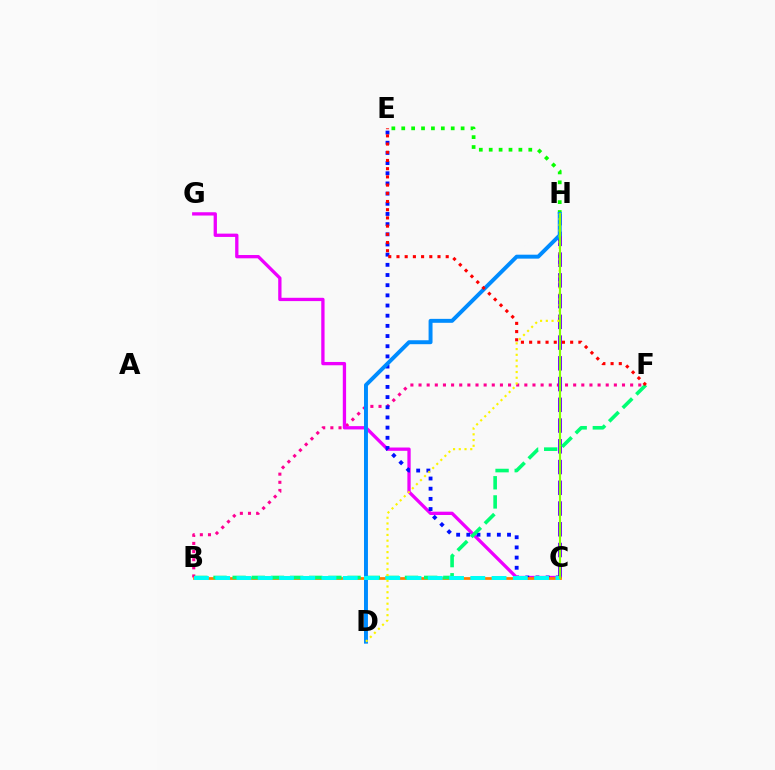{('B', 'F'): [{'color': '#ff0094', 'line_style': 'dotted', 'thickness': 2.21}, {'color': '#00ff74', 'line_style': 'dashed', 'thickness': 2.6}], ('C', 'H'): [{'color': '#7200ff', 'line_style': 'dashed', 'thickness': 2.82}, {'color': '#84ff00', 'line_style': 'solid', 'thickness': 1.54}], ('C', 'G'): [{'color': '#ee00ff', 'line_style': 'solid', 'thickness': 2.38}], ('E', 'H'): [{'color': '#08ff00', 'line_style': 'dotted', 'thickness': 2.69}], ('C', 'E'): [{'color': '#0010ff', 'line_style': 'dotted', 'thickness': 2.76}], ('B', 'C'): [{'color': '#ff7c00', 'line_style': 'solid', 'thickness': 1.96}, {'color': '#00fff6', 'line_style': 'dashed', 'thickness': 2.89}], ('D', 'H'): [{'color': '#008cff', 'line_style': 'solid', 'thickness': 2.84}, {'color': '#fcf500', 'line_style': 'dotted', 'thickness': 1.56}], ('E', 'F'): [{'color': '#ff0000', 'line_style': 'dotted', 'thickness': 2.23}]}